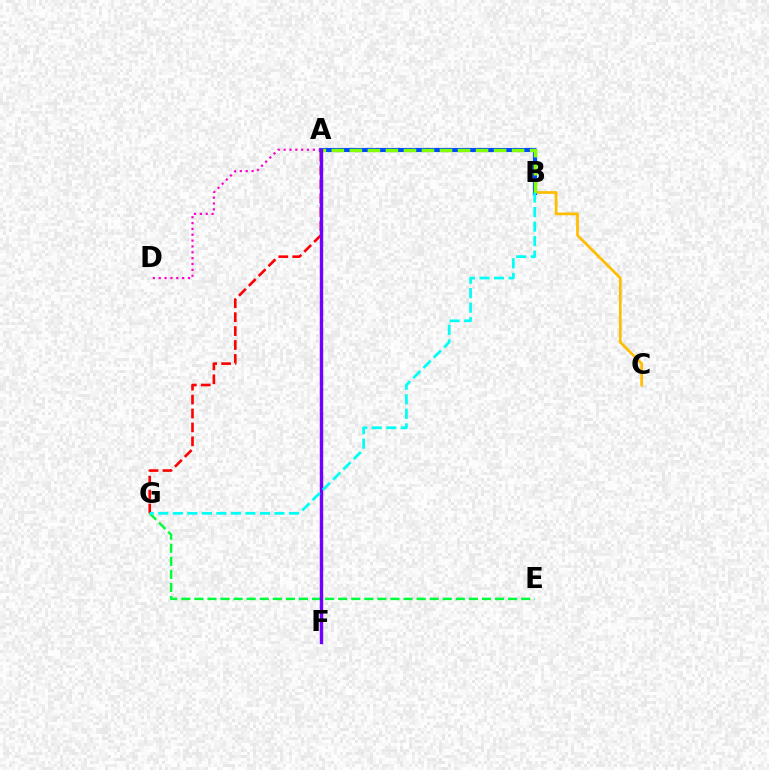{('B', 'C'): [{'color': '#ffbd00', 'line_style': 'solid', 'thickness': 1.96}], ('A', 'G'): [{'color': '#ff0000', 'line_style': 'dashed', 'thickness': 1.89}], ('E', 'G'): [{'color': '#00ff39', 'line_style': 'dashed', 'thickness': 1.78}], ('A', 'B'): [{'color': '#004bff', 'line_style': 'solid', 'thickness': 2.98}, {'color': '#84ff00', 'line_style': 'dashed', 'thickness': 2.45}], ('A', 'D'): [{'color': '#ff00cf', 'line_style': 'dotted', 'thickness': 1.59}], ('A', 'F'): [{'color': '#7200ff', 'line_style': 'solid', 'thickness': 2.45}], ('B', 'G'): [{'color': '#00fff6', 'line_style': 'dashed', 'thickness': 1.97}]}